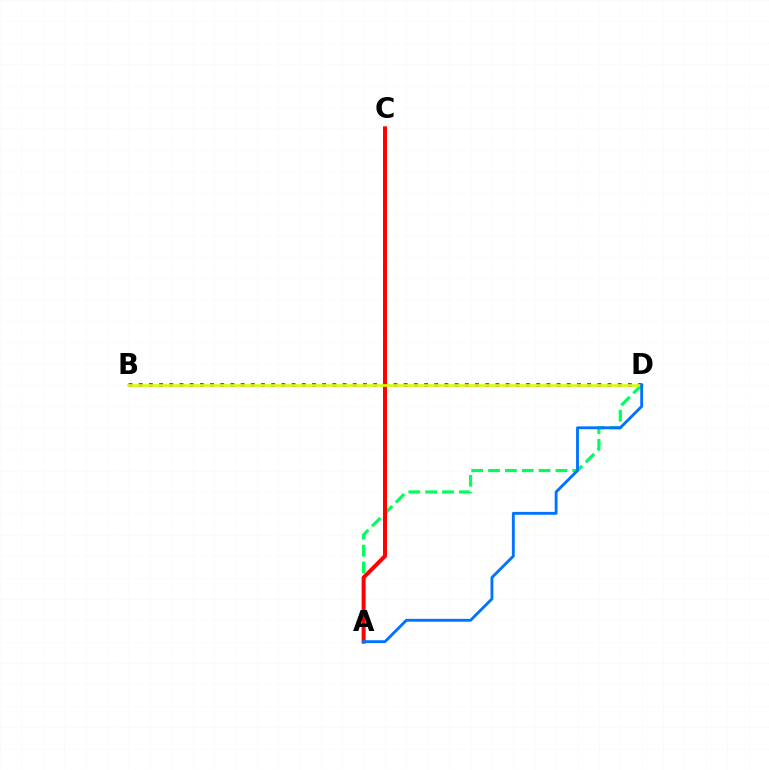{('B', 'D'): [{'color': '#b900ff', 'line_style': 'dotted', 'thickness': 2.77}, {'color': '#d1ff00', 'line_style': 'solid', 'thickness': 1.9}], ('A', 'D'): [{'color': '#00ff5c', 'line_style': 'dashed', 'thickness': 2.29}, {'color': '#0074ff', 'line_style': 'solid', 'thickness': 2.06}], ('A', 'C'): [{'color': '#ff0000', 'line_style': 'solid', 'thickness': 2.85}]}